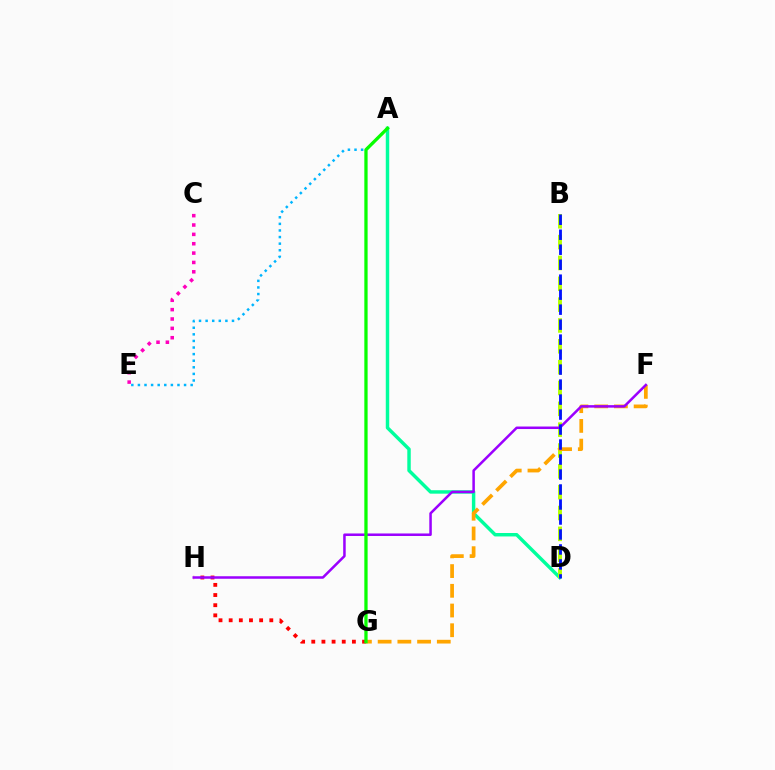{('G', 'H'): [{'color': '#ff0000', 'line_style': 'dotted', 'thickness': 2.76}], ('A', 'D'): [{'color': '#00ff9d', 'line_style': 'solid', 'thickness': 2.48}], ('B', 'D'): [{'color': '#b3ff00', 'line_style': 'dashed', 'thickness': 2.83}, {'color': '#0010ff', 'line_style': 'dashed', 'thickness': 2.04}], ('F', 'G'): [{'color': '#ffa500', 'line_style': 'dashed', 'thickness': 2.68}], ('F', 'H'): [{'color': '#9b00ff', 'line_style': 'solid', 'thickness': 1.81}], ('C', 'E'): [{'color': '#ff00bd', 'line_style': 'dotted', 'thickness': 2.54}], ('A', 'E'): [{'color': '#00b5ff', 'line_style': 'dotted', 'thickness': 1.79}], ('A', 'G'): [{'color': '#08ff00', 'line_style': 'solid', 'thickness': 2.36}]}